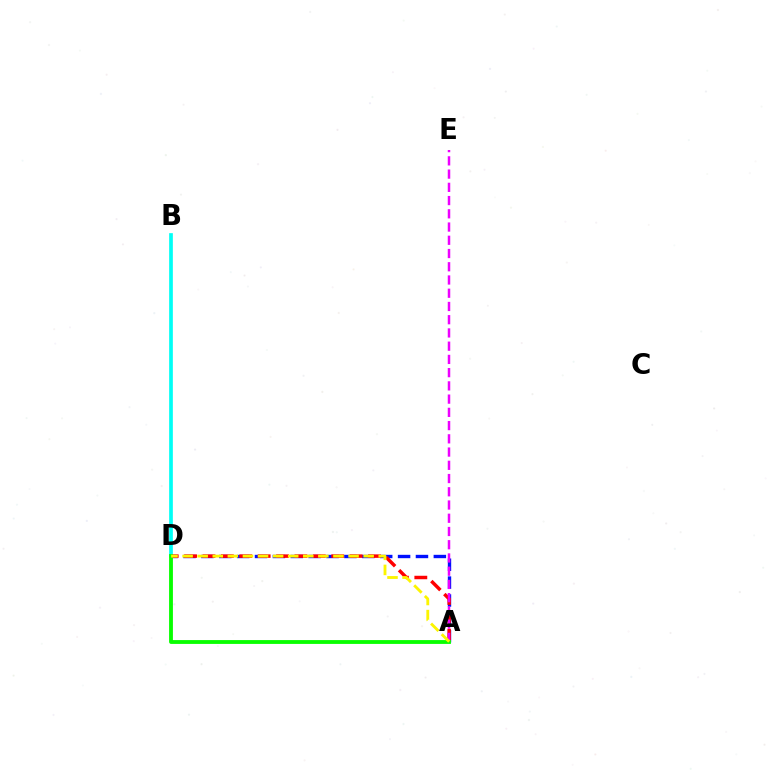{('B', 'D'): [{'color': '#00fff6', 'line_style': 'solid', 'thickness': 2.66}], ('A', 'D'): [{'color': '#0010ff', 'line_style': 'dashed', 'thickness': 2.43}, {'color': '#ff0000', 'line_style': 'dashed', 'thickness': 2.5}, {'color': '#08ff00', 'line_style': 'solid', 'thickness': 2.76}, {'color': '#fcf500', 'line_style': 'dashed', 'thickness': 2.05}], ('A', 'E'): [{'color': '#ee00ff', 'line_style': 'dashed', 'thickness': 1.8}]}